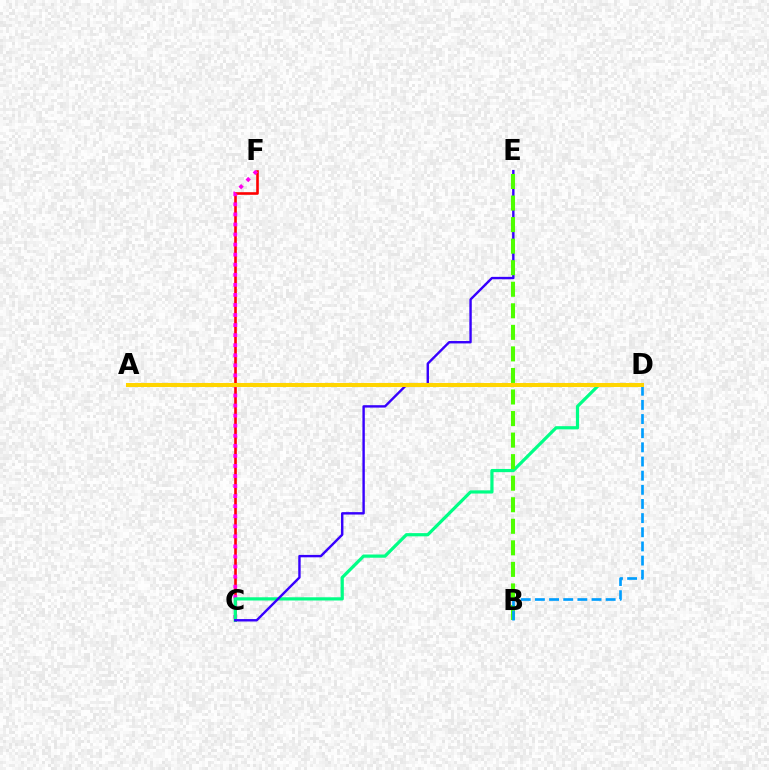{('C', 'F'): [{'color': '#ff0000', 'line_style': 'solid', 'thickness': 1.88}, {'color': '#ff00ed', 'line_style': 'dotted', 'thickness': 2.73}], ('C', 'D'): [{'color': '#00ff86', 'line_style': 'solid', 'thickness': 2.31}], ('C', 'E'): [{'color': '#3700ff', 'line_style': 'solid', 'thickness': 1.73}], ('B', 'E'): [{'color': '#4fff00', 'line_style': 'dashed', 'thickness': 2.93}], ('B', 'D'): [{'color': '#009eff', 'line_style': 'dashed', 'thickness': 1.92}], ('A', 'D'): [{'color': '#ffd500', 'line_style': 'solid', 'thickness': 2.92}]}